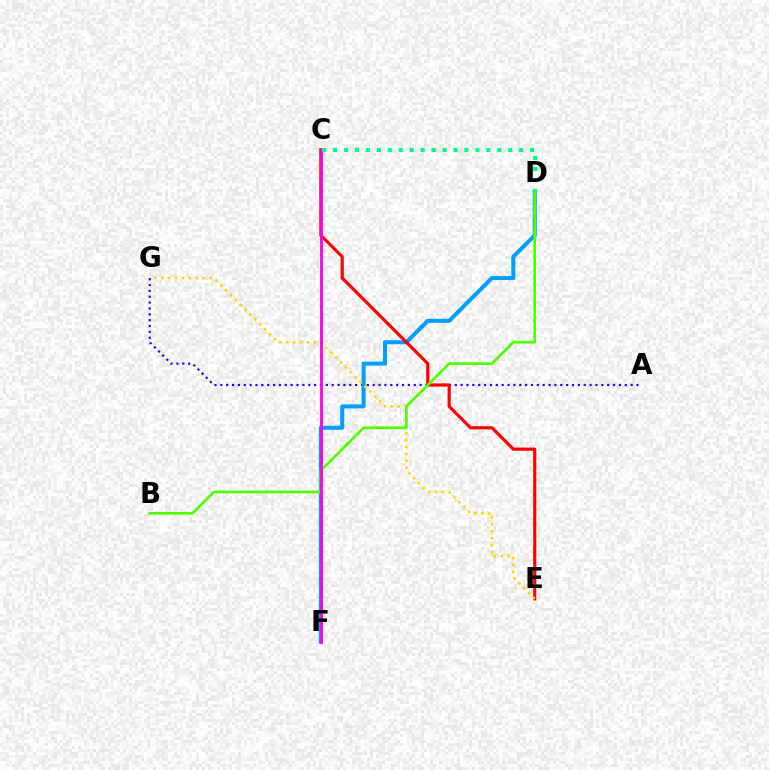{('A', 'G'): [{'color': '#3700ff', 'line_style': 'dotted', 'thickness': 1.59}], ('D', 'F'): [{'color': '#009eff', 'line_style': 'solid', 'thickness': 2.89}], ('C', 'E'): [{'color': '#ff0000', 'line_style': 'solid', 'thickness': 2.27}], ('E', 'G'): [{'color': '#ffd500', 'line_style': 'dotted', 'thickness': 1.87}], ('B', 'D'): [{'color': '#4fff00', 'line_style': 'solid', 'thickness': 1.93}], ('C', 'F'): [{'color': '#ff00ed', 'line_style': 'solid', 'thickness': 2.04}], ('C', 'D'): [{'color': '#00ff86', 'line_style': 'dotted', 'thickness': 2.97}]}